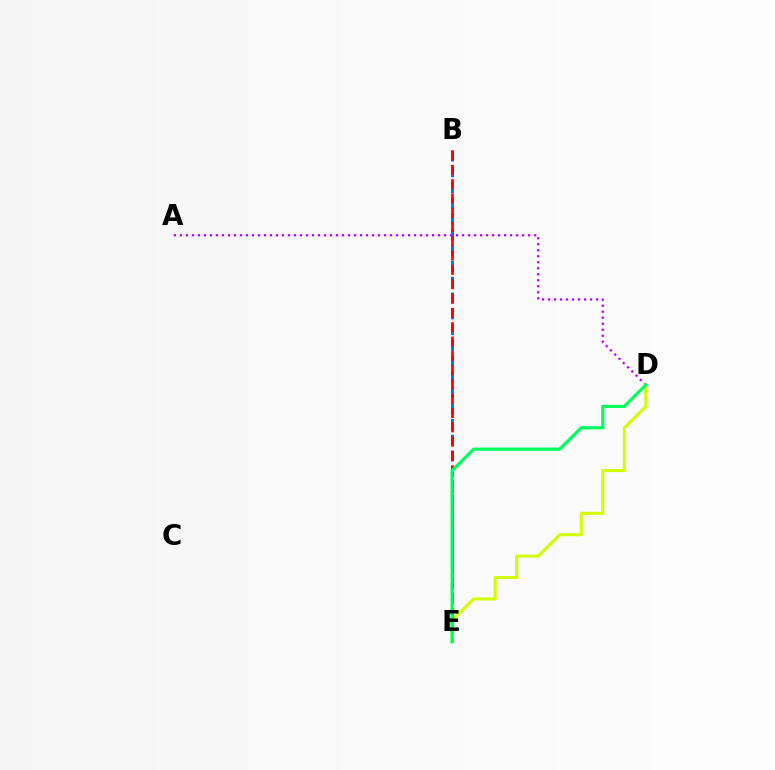{('B', 'E'): [{'color': '#0074ff', 'line_style': 'dashed', 'thickness': 2.14}, {'color': '#ff0000', 'line_style': 'dashed', 'thickness': 1.94}], ('A', 'D'): [{'color': '#b900ff', 'line_style': 'dotted', 'thickness': 1.63}], ('D', 'E'): [{'color': '#d1ff00', 'line_style': 'solid', 'thickness': 2.19}, {'color': '#00ff5c', 'line_style': 'solid', 'thickness': 2.29}]}